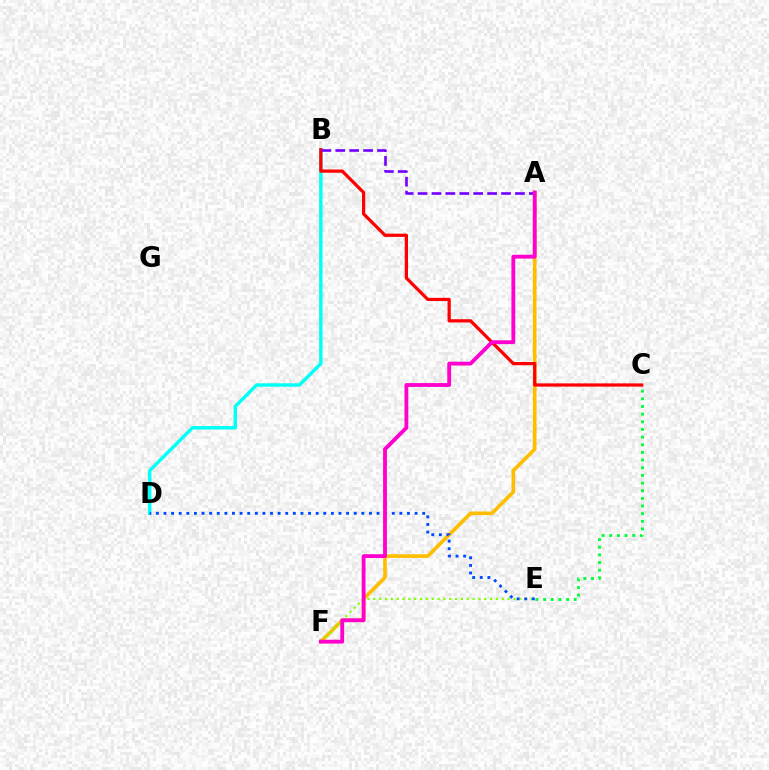{('B', 'D'): [{'color': '#00fff6', 'line_style': 'solid', 'thickness': 2.45}], ('A', 'F'): [{'color': '#ffbd00', 'line_style': 'solid', 'thickness': 2.62}, {'color': '#ff00cf', 'line_style': 'solid', 'thickness': 2.76}], ('B', 'C'): [{'color': '#ff0000', 'line_style': 'solid', 'thickness': 2.33}], ('E', 'F'): [{'color': '#84ff00', 'line_style': 'dotted', 'thickness': 1.59}], ('D', 'E'): [{'color': '#004bff', 'line_style': 'dotted', 'thickness': 2.07}], ('A', 'B'): [{'color': '#7200ff', 'line_style': 'dashed', 'thickness': 1.89}], ('C', 'E'): [{'color': '#00ff39', 'line_style': 'dotted', 'thickness': 2.08}]}